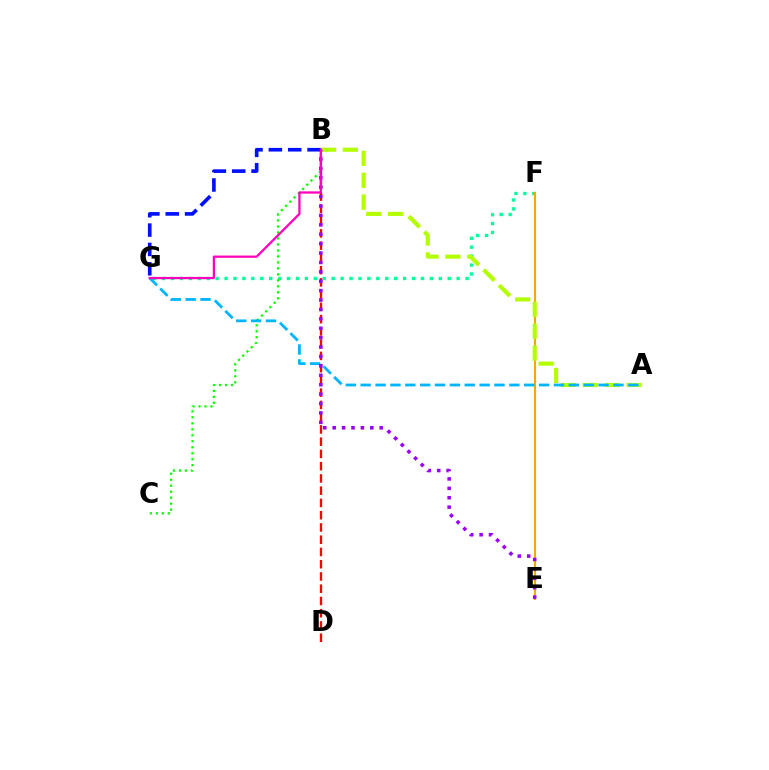{('F', 'G'): [{'color': '#00ff9d', 'line_style': 'dotted', 'thickness': 2.43}], ('B', 'D'): [{'color': '#ff0000', 'line_style': 'dashed', 'thickness': 1.66}], ('E', 'F'): [{'color': '#ffa500', 'line_style': 'solid', 'thickness': 1.5}], ('A', 'B'): [{'color': '#b3ff00', 'line_style': 'dashed', 'thickness': 2.97}], ('B', 'C'): [{'color': '#08ff00', 'line_style': 'dotted', 'thickness': 1.63}], ('A', 'G'): [{'color': '#00b5ff', 'line_style': 'dashed', 'thickness': 2.02}], ('B', 'E'): [{'color': '#9b00ff', 'line_style': 'dotted', 'thickness': 2.56}], ('B', 'G'): [{'color': '#0010ff', 'line_style': 'dashed', 'thickness': 2.63}, {'color': '#ff00bd', 'line_style': 'solid', 'thickness': 1.63}]}